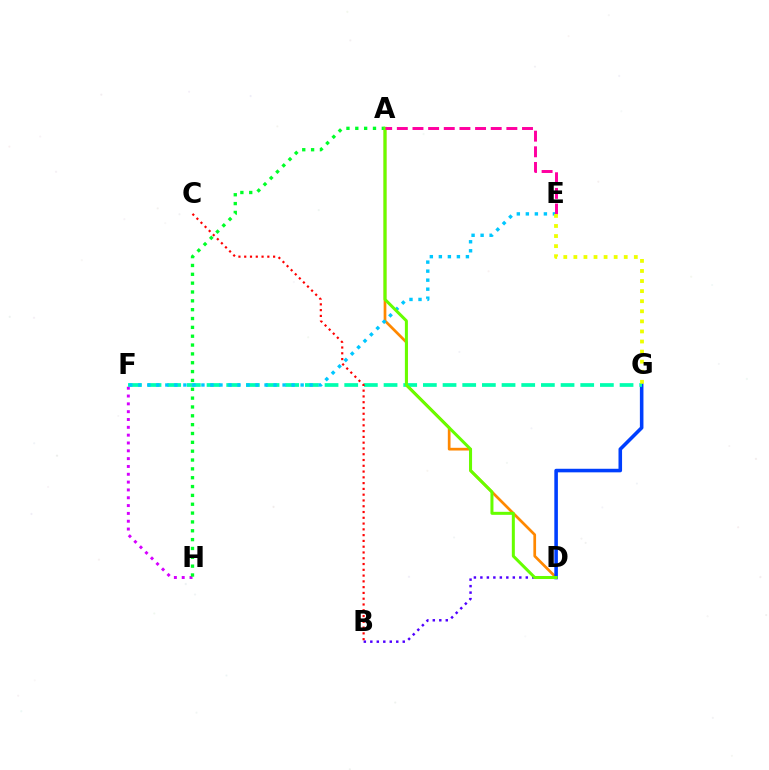{('A', 'D'): [{'color': '#ff8800', 'line_style': 'solid', 'thickness': 1.95}, {'color': '#66ff00', 'line_style': 'solid', 'thickness': 2.17}], ('B', 'D'): [{'color': '#4f00ff', 'line_style': 'dotted', 'thickness': 1.76}], ('F', 'H'): [{'color': '#d600ff', 'line_style': 'dotted', 'thickness': 2.13}], ('D', 'G'): [{'color': '#003fff', 'line_style': 'solid', 'thickness': 2.57}], ('F', 'G'): [{'color': '#00ffaf', 'line_style': 'dashed', 'thickness': 2.67}], ('E', 'F'): [{'color': '#00c7ff', 'line_style': 'dotted', 'thickness': 2.45}], ('A', 'H'): [{'color': '#00ff27', 'line_style': 'dotted', 'thickness': 2.4}], ('A', 'E'): [{'color': '#ff00a0', 'line_style': 'dashed', 'thickness': 2.13}], ('E', 'G'): [{'color': '#eeff00', 'line_style': 'dotted', 'thickness': 2.74}], ('B', 'C'): [{'color': '#ff0000', 'line_style': 'dotted', 'thickness': 1.57}]}